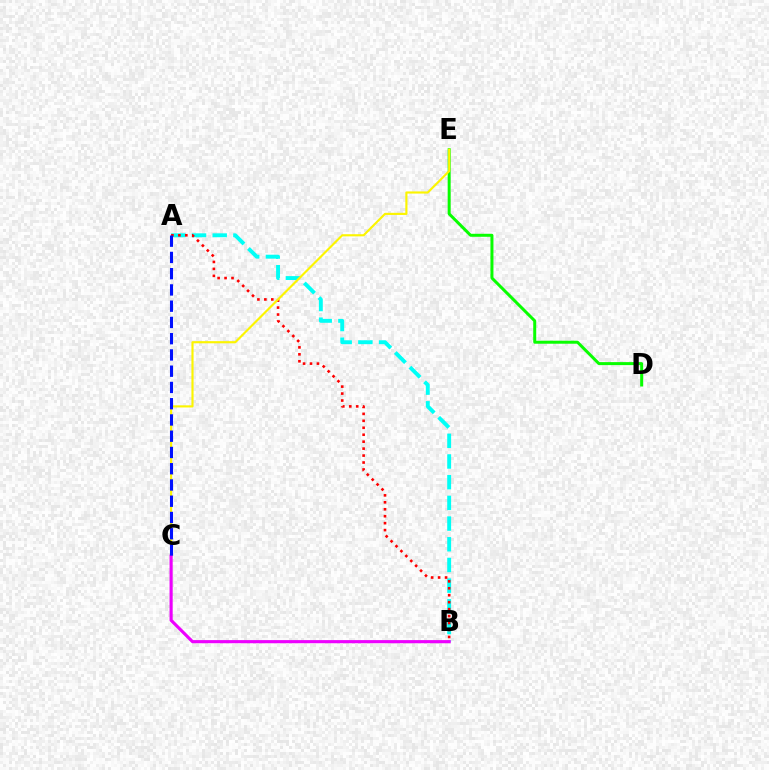{('A', 'B'): [{'color': '#00fff6', 'line_style': 'dashed', 'thickness': 2.81}, {'color': '#ff0000', 'line_style': 'dotted', 'thickness': 1.89}], ('D', 'E'): [{'color': '#08ff00', 'line_style': 'solid', 'thickness': 2.15}], ('C', 'E'): [{'color': '#fcf500', 'line_style': 'solid', 'thickness': 1.55}], ('B', 'C'): [{'color': '#ee00ff', 'line_style': 'solid', 'thickness': 2.26}], ('A', 'C'): [{'color': '#0010ff', 'line_style': 'dashed', 'thickness': 2.21}]}